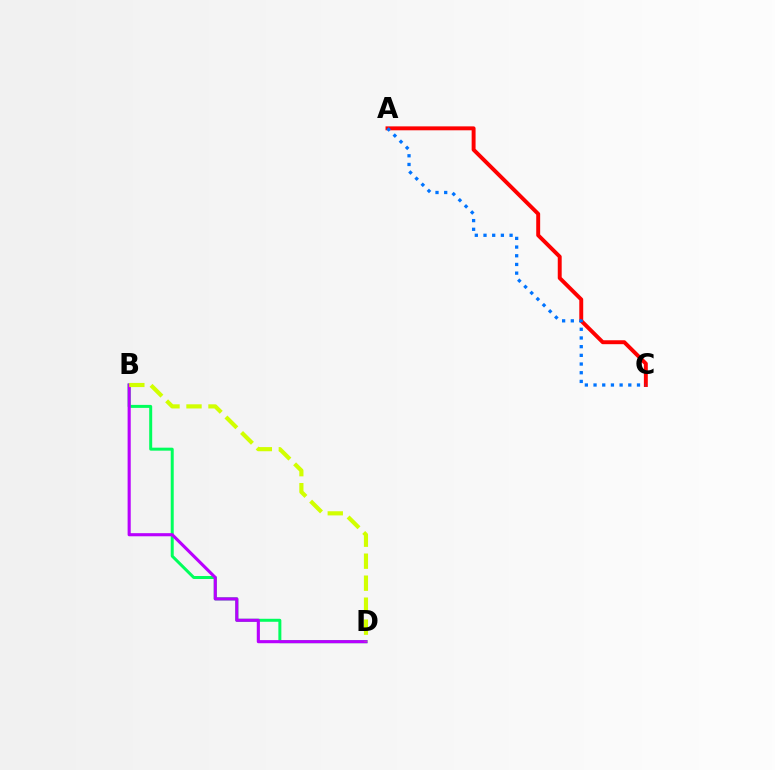{('A', 'C'): [{'color': '#ff0000', 'line_style': 'solid', 'thickness': 2.83}, {'color': '#0074ff', 'line_style': 'dotted', 'thickness': 2.36}], ('B', 'D'): [{'color': '#00ff5c', 'line_style': 'solid', 'thickness': 2.15}, {'color': '#b900ff', 'line_style': 'solid', 'thickness': 2.24}, {'color': '#d1ff00', 'line_style': 'dashed', 'thickness': 2.99}]}